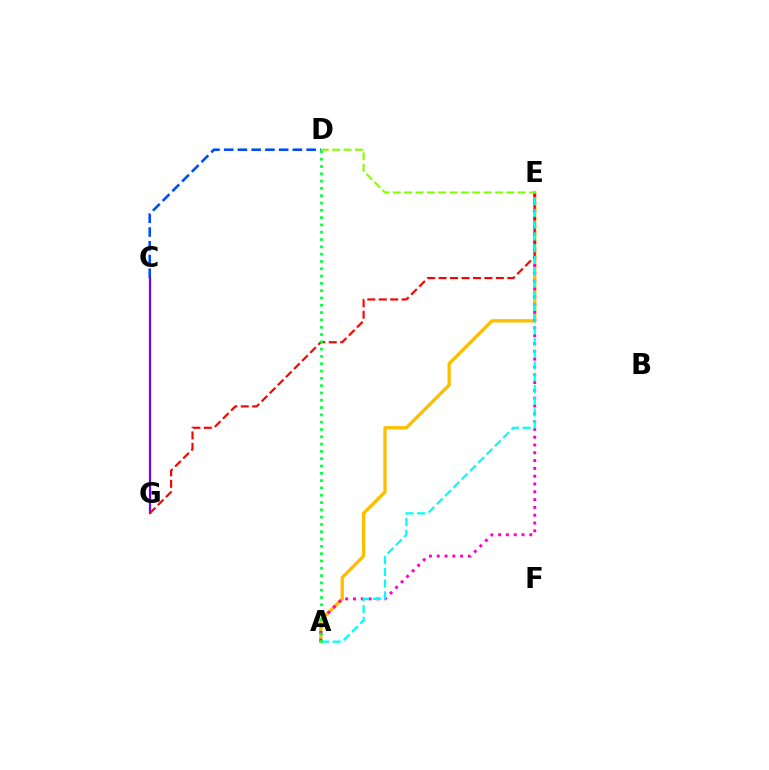{('C', 'D'): [{'color': '#004bff', 'line_style': 'dashed', 'thickness': 1.87}], ('A', 'E'): [{'color': '#ffbd00', 'line_style': 'solid', 'thickness': 2.4}, {'color': '#ff00cf', 'line_style': 'dotted', 'thickness': 2.12}, {'color': '#00fff6', 'line_style': 'dashed', 'thickness': 1.59}], ('C', 'G'): [{'color': '#7200ff', 'line_style': 'solid', 'thickness': 1.6}], ('D', 'E'): [{'color': '#84ff00', 'line_style': 'dashed', 'thickness': 1.54}], ('E', 'G'): [{'color': '#ff0000', 'line_style': 'dashed', 'thickness': 1.56}], ('A', 'D'): [{'color': '#00ff39', 'line_style': 'dotted', 'thickness': 1.98}]}